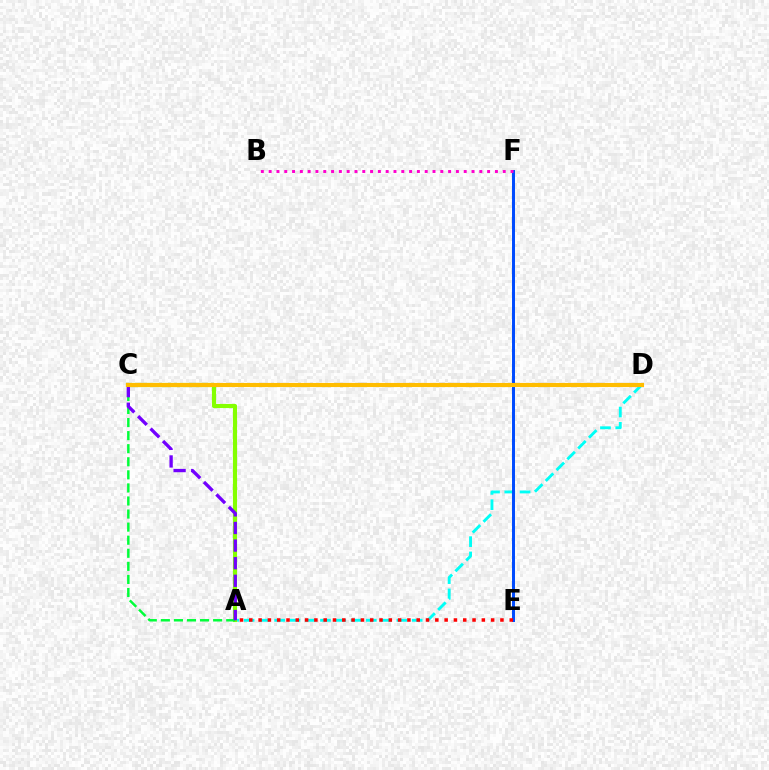{('A', 'D'): [{'color': '#00fff6', 'line_style': 'dashed', 'thickness': 2.08}], ('A', 'C'): [{'color': '#84ff00', 'line_style': 'solid', 'thickness': 2.99}, {'color': '#00ff39', 'line_style': 'dashed', 'thickness': 1.78}, {'color': '#7200ff', 'line_style': 'dashed', 'thickness': 2.39}], ('E', 'F'): [{'color': '#004bff', 'line_style': 'solid', 'thickness': 2.14}], ('A', 'E'): [{'color': '#ff0000', 'line_style': 'dotted', 'thickness': 2.53}], ('C', 'D'): [{'color': '#ffbd00', 'line_style': 'solid', 'thickness': 2.96}], ('B', 'F'): [{'color': '#ff00cf', 'line_style': 'dotted', 'thickness': 2.12}]}